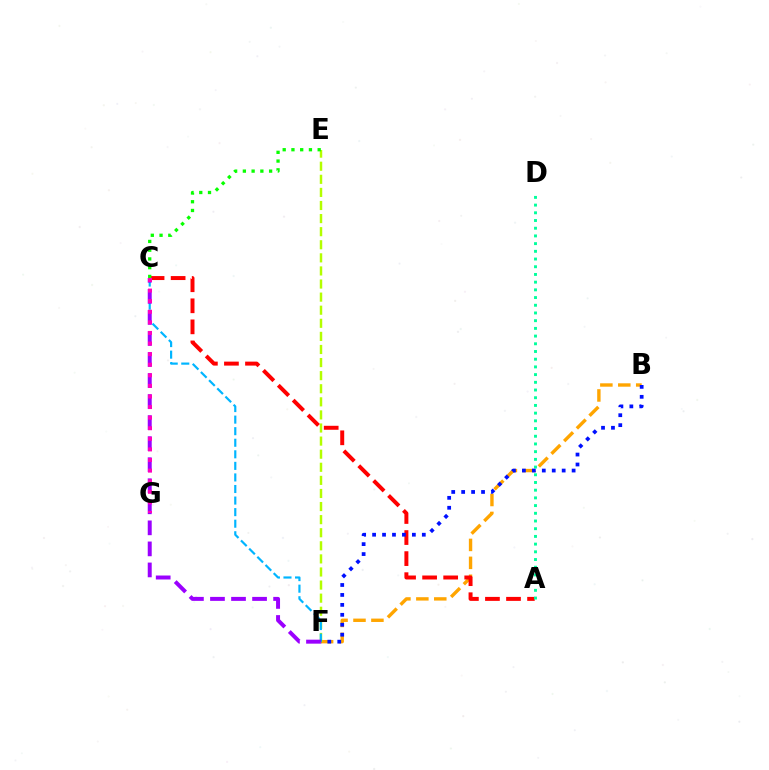{('B', 'F'): [{'color': '#ffa500', 'line_style': 'dashed', 'thickness': 2.44}, {'color': '#0010ff', 'line_style': 'dotted', 'thickness': 2.7}], ('E', 'F'): [{'color': '#b3ff00', 'line_style': 'dashed', 'thickness': 1.78}], ('C', 'F'): [{'color': '#00b5ff', 'line_style': 'dashed', 'thickness': 1.57}, {'color': '#9b00ff', 'line_style': 'dashed', 'thickness': 2.86}], ('A', 'C'): [{'color': '#ff0000', 'line_style': 'dashed', 'thickness': 2.86}], ('C', 'E'): [{'color': '#08ff00', 'line_style': 'dotted', 'thickness': 2.38}], ('C', 'G'): [{'color': '#ff00bd', 'line_style': 'dotted', 'thickness': 2.88}], ('A', 'D'): [{'color': '#00ff9d', 'line_style': 'dotted', 'thickness': 2.09}]}